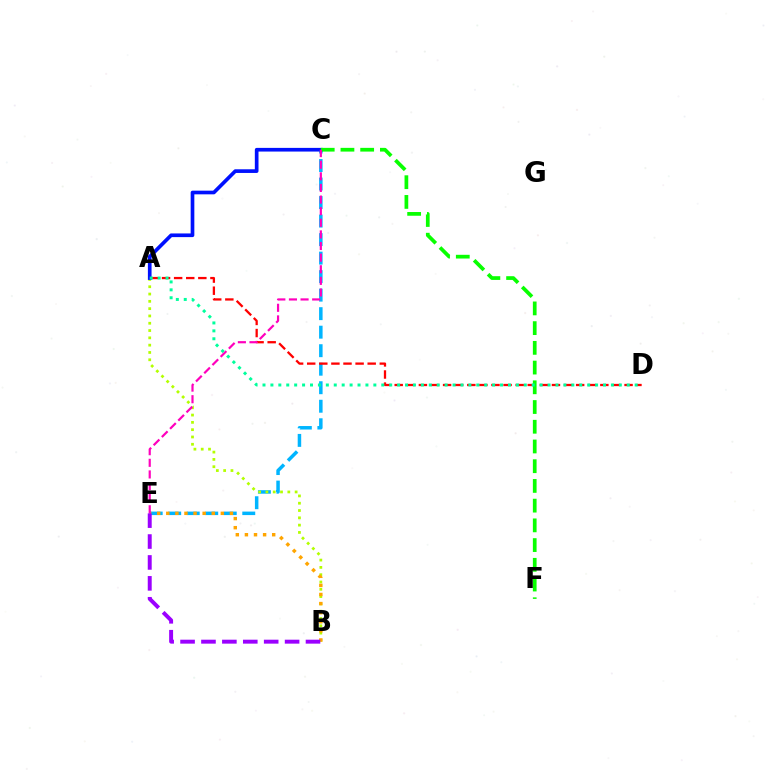{('C', 'E'): [{'color': '#00b5ff', 'line_style': 'dashed', 'thickness': 2.52}, {'color': '#ff00bd', 'line_style': 'dashed', 'thickness': 1.58}], ('A', 'B'): [{'color': '#b3ff00', 'line_style': 'dotted', 'thickness': 1.98}], ('A', 'D'): [{'color': '#ff0000', 'line_style': 'dashed', 'thickness': 1.64}, {'color': '#00ff9d', 'line_style': 'dotted', 'thickness': 2.15}], ('A', 'C'): [{'color': '#0010ff', 'line_style': 'solid', 'thickness': 2.64}], ('C', 'F'): [{'color': '#08ff00', 'line_style': 'dashed', 'thickness': 2.68}], ('B', 'E'): [{'color': '#ffa500', 'line_style': 'dotted', 'thickness': 2.47}, {'color': '#9b00ff', 'line_style': 'dashed', 'thickness': 2.84}]}